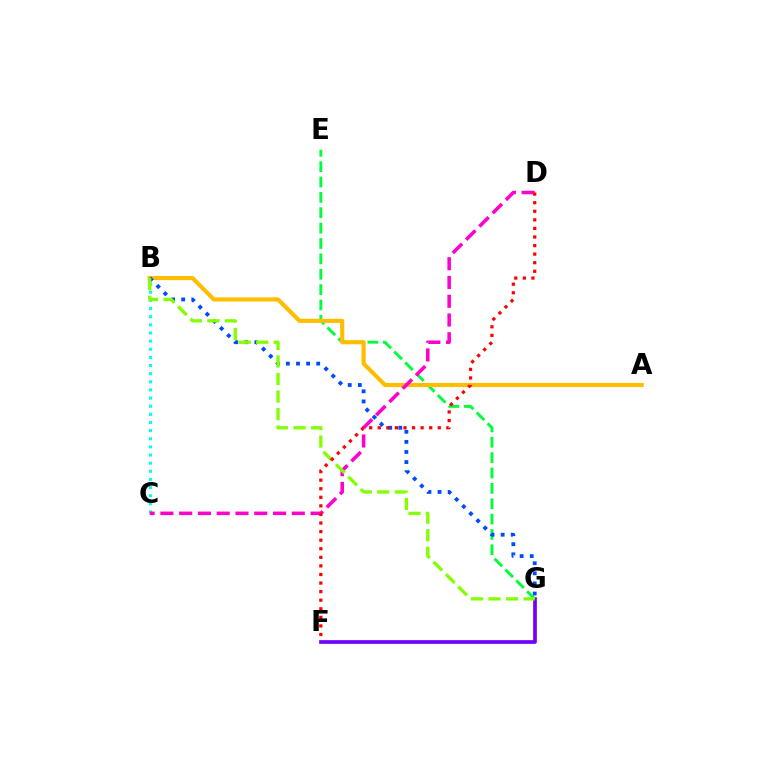{('F', 'G'): [{'color': '#7200ff', 'line_style': 'solid', 'thickness': 2.66}], ('E', 'G'): [{'color': '#00ff39', 'line_style': 'dashed', 'thickness': 2.09}], ('A', 'B'): [{'color': '#ffbd00', 'line_style': 'solid', 'thickness': 2.98}], ('B', 'C'): [{'color': '#00fff6', 'line_style': 'dotted', 'thickness': 2.21}], ('B', 'G'): [{'color': '#004bff', 'line_style': 'dotted', 'thickness': 2.74}, {'color': '#84ff00', 'line_style': 'dashed', 'thickness': 2.38}], ('C', 'D'): [{'color': '#ff00cf', 'line_style': 'dashed', 'thickness': 2.55}], ('D', 'F'): [{'color': '#ff0000', 'line_style': 'dotted', 'thickness': 2.33}]}